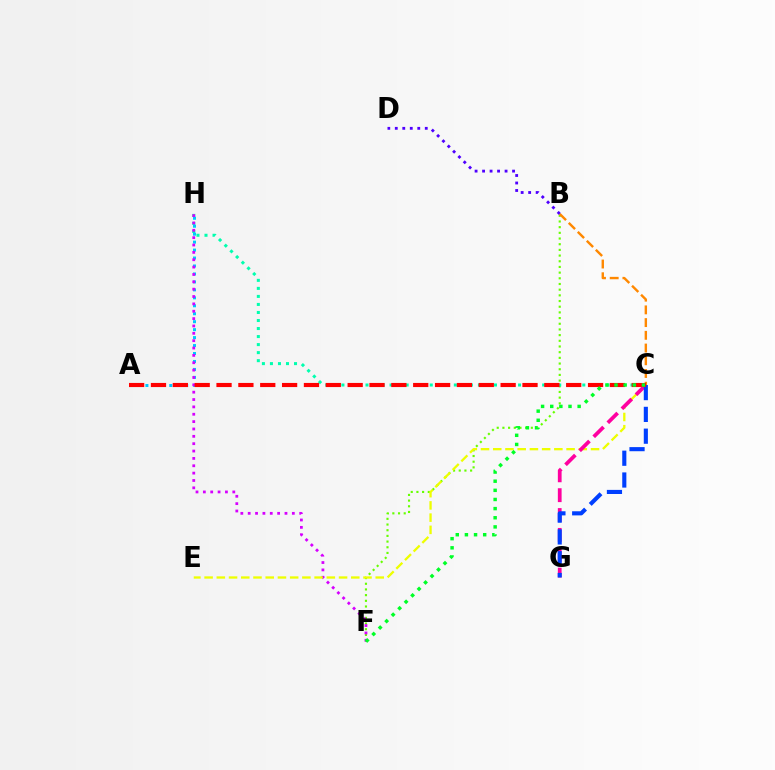{('B', 'F'): [{'color': '#66ff00', 'line_style': 'dotted', 'thickness': 1.54}], ('C', 'H'): [{'color': '#00ffaf', 'line_style': 'dotted', 'thickness': 2.18}], ('A', 'H'): [{'color': '#00c7ff', 'line_style': 'dotted', 'thickness': 2.16}], ('F', 'H'): [{'color': '#d600ff', 'line_style': 'dotted', 'thickness': 2.0}], ('C', 'E'): [{'color': '#eeff00', 'line_style': 'dashed', 'thickness': 1.66}], ('B', 'C'): [{'color': '#ff8800', 'line_style': 'dashed', 'thickness': 1.73}], ('C', 'G'): [{'color': '#ff00a0', 'line_style': 'dashed', 'thickness': 2.7}, {'color': '#003fff', 'line_style': 'dashed', 'thickness': 2.96}], ('A', 'C'): [{'color': '#ff0000', 'line_style': 'dashed', 'thickness': 2.97}], ('C', 'F'): [{'color': '#00ff27', 'line_style': 'dotted', 'thickness': 2.48}], ('B', 'D'): [{'color': '#4f00ff', 'line_style': 'dotted', 'thickness': 2.04}]}